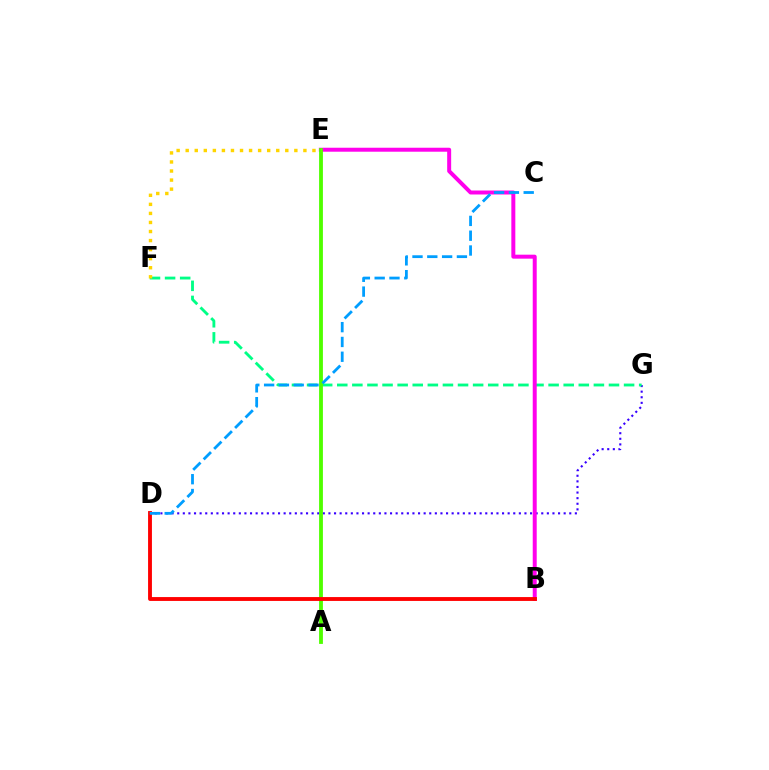{('D', 'G'): [{'color': '#3700ff', 'line_style': 'dotted', 'thickness': 1.52}], ('F', 'G'): [{'color': '#00ff86', 'line_style': 'dashed', 'thickness': 2.05}], ('B', 'E'): [{'color': '#ff00ed', 'line_style': 'solid', 'thickness': 2.86}], ('A', 'E'): [{'color': '#4fff00', 'line_style': 'solid', 'thickness': 2.75}], ('E', 'F'): [{'color': '#ffd500', 'line_style': 'dotted', 'thickness': 2.46}], ('B', 'D'): [{'color': '#ff0000', 'line_style': 'solid', 'thickness': 2.78}], ('C', 'D'): [{'color': '#009eff', 'line_style': 'dashed', 'thickness': 2.01}]}